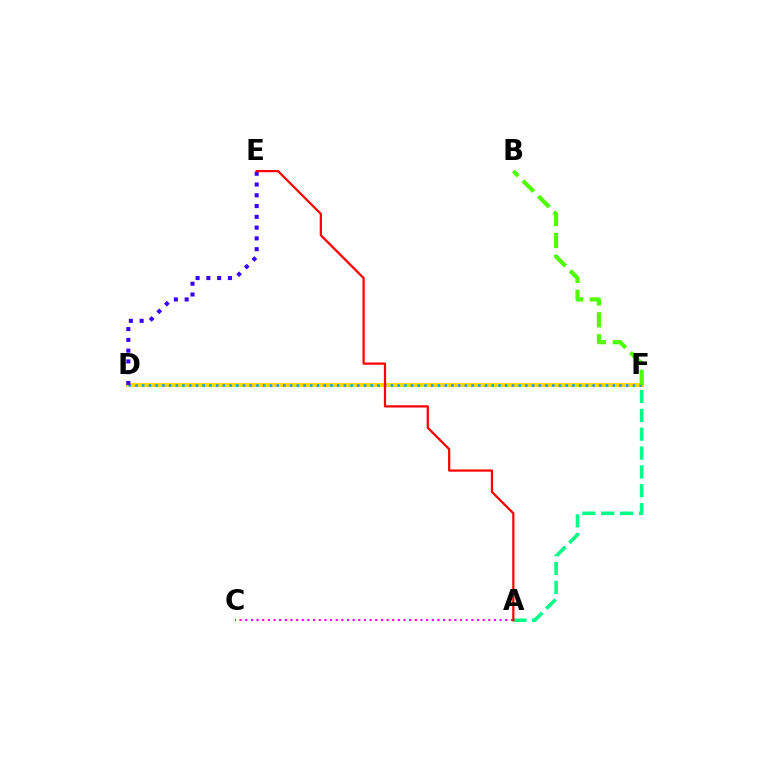{('D', 'F'): [{'color': '#ffd500', 'line_style': 'solid', 'thickness': 2.95}, {'color': '#009eff', 'line_style': 'dotted', 'thickness': 1.83}], ('A', 'C'): [{'color': '#ff00ed', 'line_style': 'dotted', 'thickness': 1.54}], ('A', 'F'): [{'color': '#00ff86', 'line_style': 'dashed', 'thickness': 2.56}], ('D', 'E'): [{'color': '#3700ff', 'line_style': 'dotted', 'thickness': 2.93}], ('B', 'F'): [{'color': '#4fff00', 'line_style': 'dashed', 'thickness': 2.98}], ('A', 'E'): [{'color': '#ff0000', 'line_style': 'solid', 'thickness': 1.61}]}